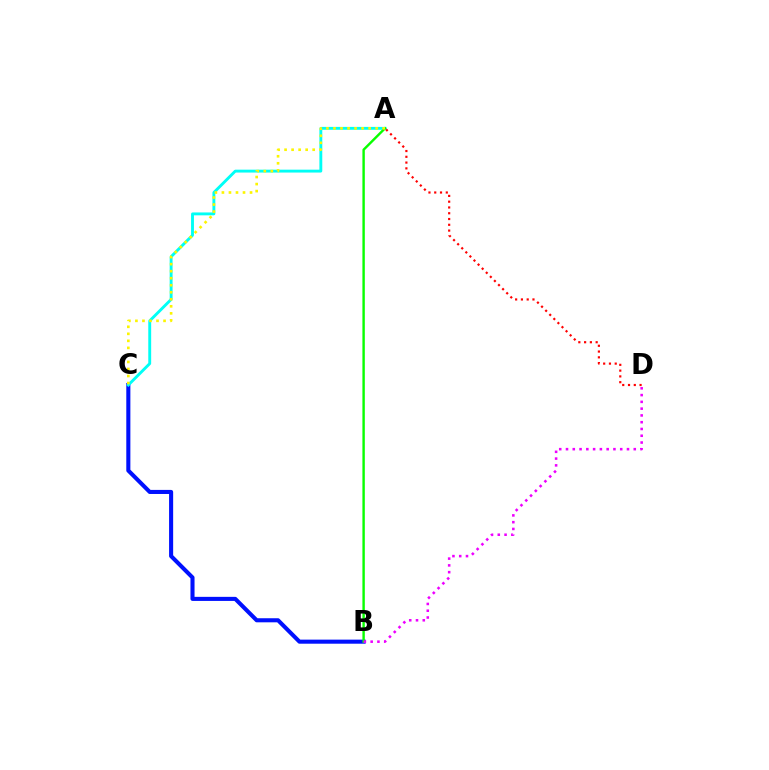{('B', 'C'): [{'color': '#0010ff', 'line_style': 'solid', 'thickness': 2.93}], ('A', 'C'): [{'color': '#00fff6', 'line_style': 'solid', 'thickness': 2.08}, {'color': '#fcf500', 'line_style': 'dotted', 'thickness': 1.91}], ('A', 'B'): [{'color': '#08ff00', 'line_style': 'solid', 'thickness': 1.74}], ('A', 'D'): [{'color': '#ff0000', 'line_style': 'dotted', 'thickness': 1.57}], ('B', 'D'): [{'color': '#ee00ff', 'line_style': 'dotted', 'thickness': 1.84}]}